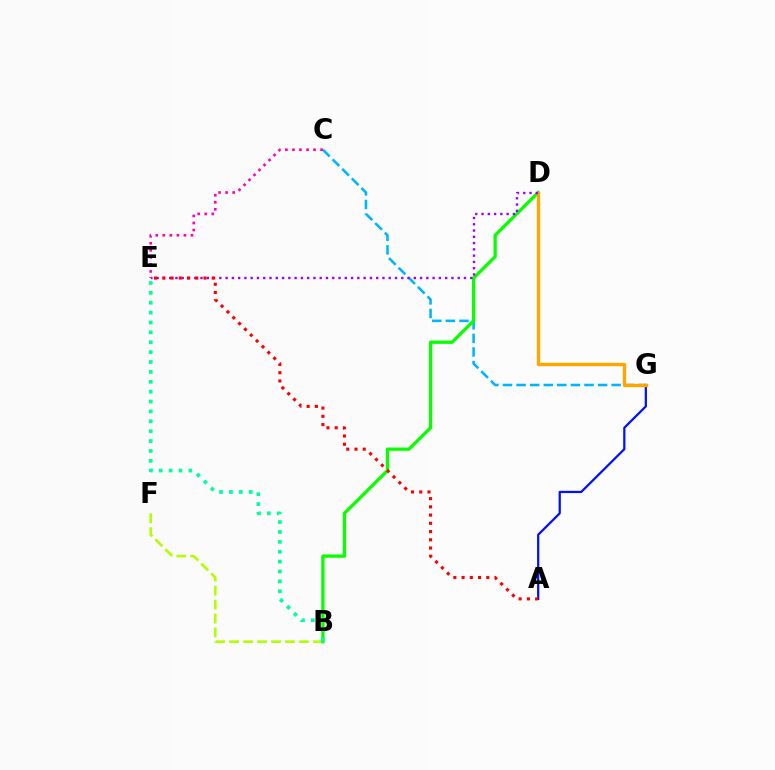{('A', 'G'): [{'color': '#0010ff', 'line_style': 'solid', 'thickness': 1.61}], ('B', 'F'): [{'color': '#b3ff00', 'line_style': 'dashed', 'thickness': 1.9}], ('C', 'G'): [{'color': '#00b5ff', 'line_style': 'dashed', 'thickness': 1.85}], ('B', 'D'): [{'color': '#08ff00', 'line_style': 'solid', 'thickness': 2.36}], ('B', 'E'): [{'color': '#00ff9d', 'line_style': 'dotted', 'thickness': 2.68}], ('D', 'G'): [{'color': '#ffa500', 'line_style': 'solid', 'thickness': 2.42}], ('D', 'E'): [{'color': '#9b00ff', 'line_style': 'dotted', 'thickness': 1.7}], ('C', 'E'): [{'color': '#ff00bd', 'line_style': 'dotted', 'thickness': 1.91}], ('A', 'E'): [{'color': '#ff0000', 'line_style': 'dotted', 'thickness': 2.24}]}